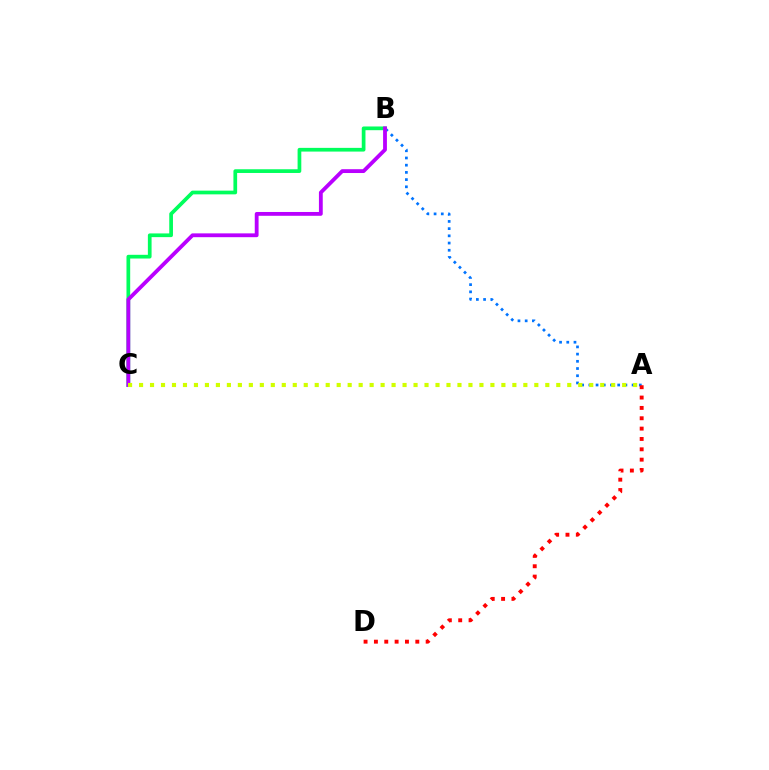{('A', 'B'): [{'color': '#0074ff', 'line_style': 'dotted', 'thickness': 1.96}], ('B', 'C'): [{'color': '#00ff5c', 'line_style': 'solid', 'thickness': 2.67}, {'color': '#b900ff', 'line_style': 'solid', 'thickness': 2.75}], ('A', 'D'): [{'color': '#ff0000', 'line_style': 'dotted', 'thickness': 2.81}], ('A', 'C'): [{'color': '#d1ff00', 'line_style': 'dotted', 'thickness': 2.98}]}